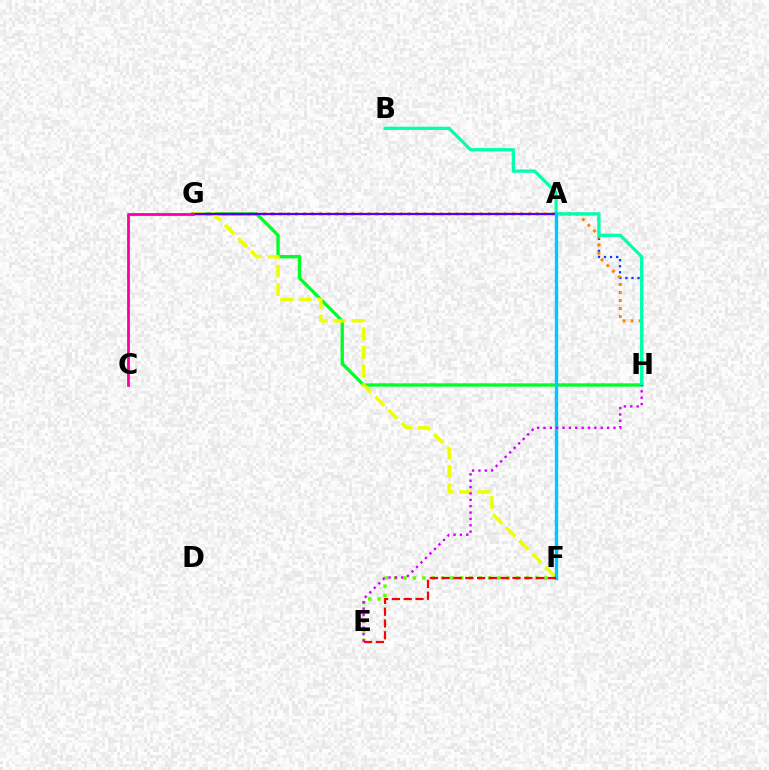{('G', 'H'): [{'color': '#00ff27', 'line_style': 'solid', 'thickness': 2.41}, {'color': '#ff8800', 'line_style': 'dotted', 'thickness': 2.18}], ('A', 'H'): [{'color': '#003fff', 'line_style': 'dotted', 'thickness': 1.65}], ('B', 'H'): [{'color': '#00ffaf', 'line_style': 'solid', 'thickness': 2.35}], ('E', 'F'): [{'color': '#66ff00', 'line_style': 'dotted', 'thickness': 2.55}, {'color': '#ff0000', 'line_style': 'dashed', 'thickness': 1.6}], ('F', 'G'): [{'color': '#eeff00', 'line_style': 'dashed', 'thickness': 2.52}], ('A', 'G'): [{'color': '#4f00ff', 'line_style': 'solid', 'thickness': 1.63}], ('A', 'F'): [{'color': '#00c7ff', 'line_style': 'solid', 'thickness': 2.45}], ('C', 'G'): [{'color': '#ff00a0', 'line_style': 'solid', 'thickness': 2.02}], ('E', 'H'): [{'color': '#d600ff', 'line_style': 'dotted', 'thickness': 1.73}]}